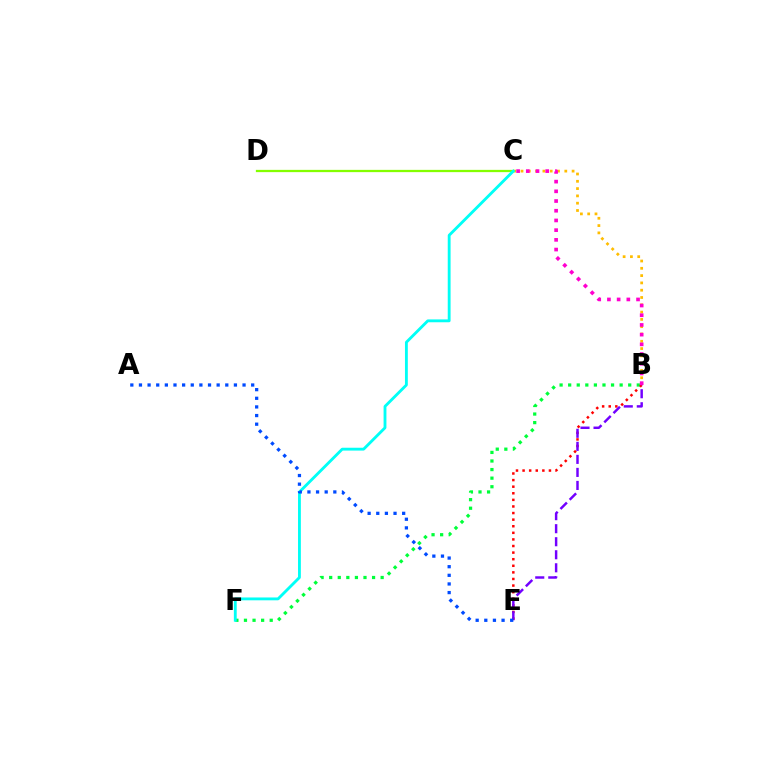{('B', 'F'): [{'color': '#00ff39', 'line_style': 'dotted', 'thickness': 2.33}], ('B', 'C'): [{'color': '#ffbd00', 'line_style': 'dotted', 'thickness': 1.98}, {'color': '#ff00cf', 'line_style': 'dotted', 'thickness': 2.64}], ('C', 'D'): [{'color': '#84ff00', 'line_style': 'solid', 'thickness': 1.64}], ('C', 'F'): [{'color': '#00fff6', 'line_style': 'solid', 'thickness': 2.05}], ('B', 'E'): [{'color': '#ff0000', 'line_style': 'dotted', 'thickness': 1.79}, {'color': '#7200ff', 'line_style': 'dashed', 'thickness': 1.77}], ('A', 'E'): [{'color': '#004bff', 'line_style': 'dotted', 'thickness': 2.35}]}